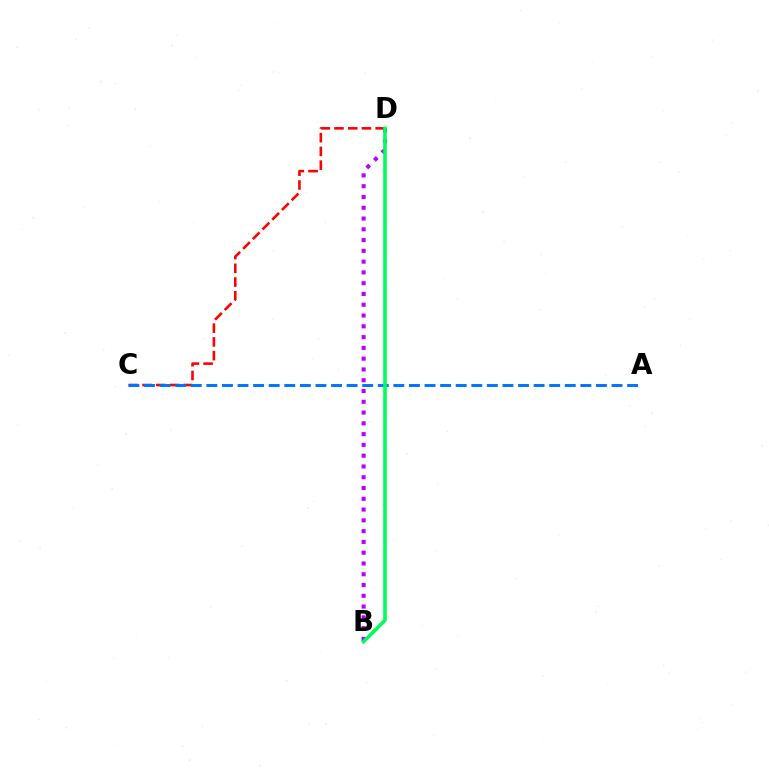{('C', 'D'): [{'color': '#ff0000', 'line_style': 'dashed', 'thickness': 1.87}], ('A', 'C'): [{'color': '#0074ff', 'line_style': 'dashed', 'thickness': 2.12}], ('B', 'D'): [{'color': '#d1ff00', 'line_style': 'dotted', 'thickness': 2.07}, {'color': '#b900ff', 'line_style': 'dotted', 'thickness': 2.93}, {'color': '#00ff5c', 'line_style': 'solid', 'thickness': 2.58}]}